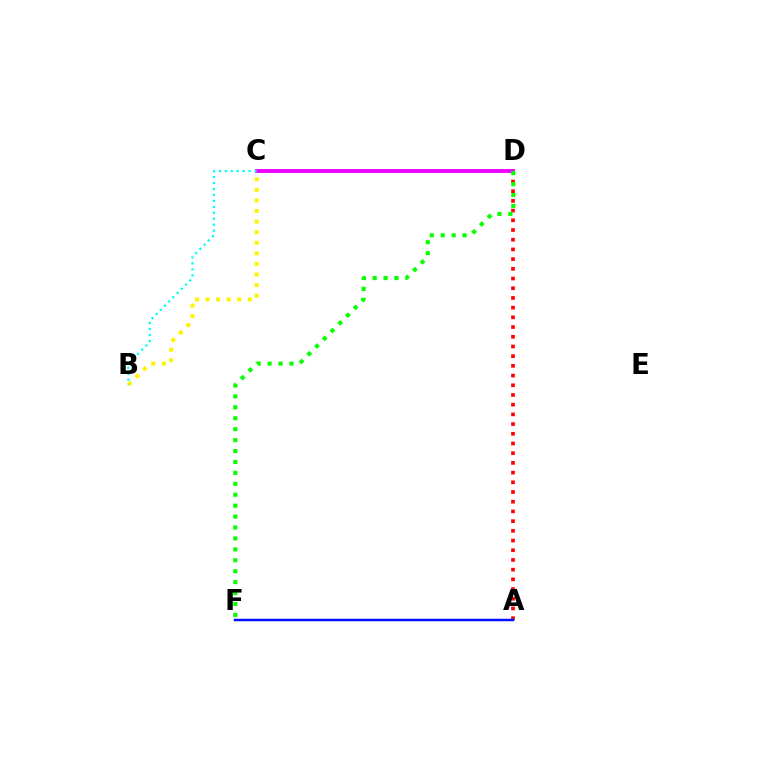{('A', 'D'): [{'color': '#ff0000', 'line_style': 'dotted', 'thickness': 2.64}], ('C', 'D'): [{'color': '#ee00ff', 'line_style': 'solid', 'thickness': 2.78}], ('A', 'F'): [{'color': '#0010ff', 'line_style': 'solid', 'thickness': 1.78}], ('B', 'C'): [{'color': '#fcf500', 'line_style': 'dotted', 'thickness': 2.88}, {'color': '#00fff6', 'line_style': 'dotted', 'thickness': 1.62}], ('D', 'F'): [{'color': '#08ff00', 'line_style': 'dotted', 'thickness': 2.97}]}